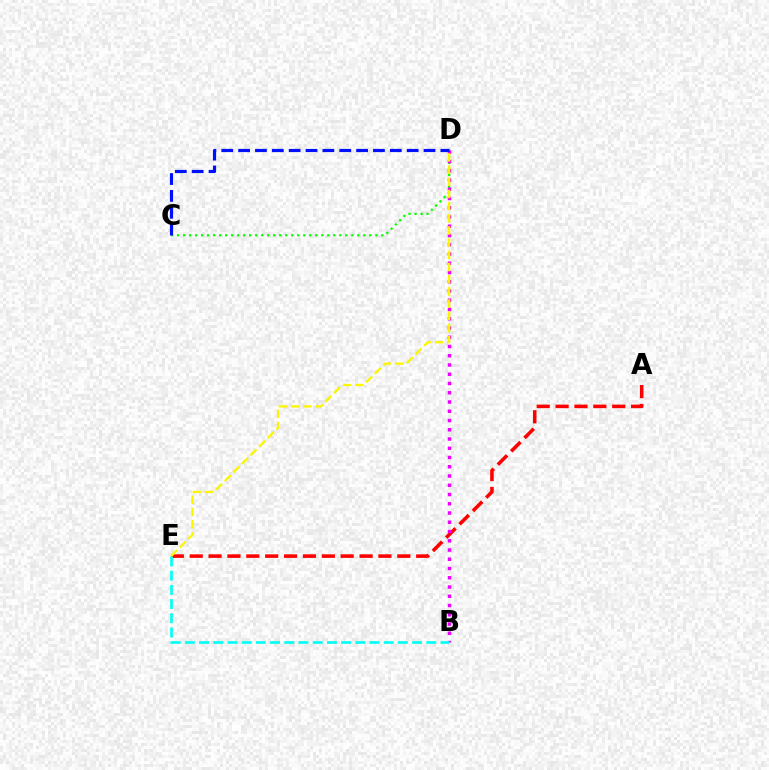{('C', 'D'): [{'color': '#08ff00', 'line_style': 'dotted', 'thickness': 1.63}, {'color': '#0010ff', 'line_style': 'dashed', 'thickness': 2.29}], ('A', 'E'): [{'color': '#ff0000', 'line_style': 'dashed', 'thickness': 2.56}], ('B', 'D'): [{'color': '#ee00ff', 'line_style': 'dotted', 'thickness': 2.51}], ('B', 'E'): [{'color': '#00fff6', 'line_style': 'dashed', 'thickness': 1.93}], ('D', 'E'): [{'color': '#fcf500', 'line_style': 'dashed', 'thickness': 1.66}]}